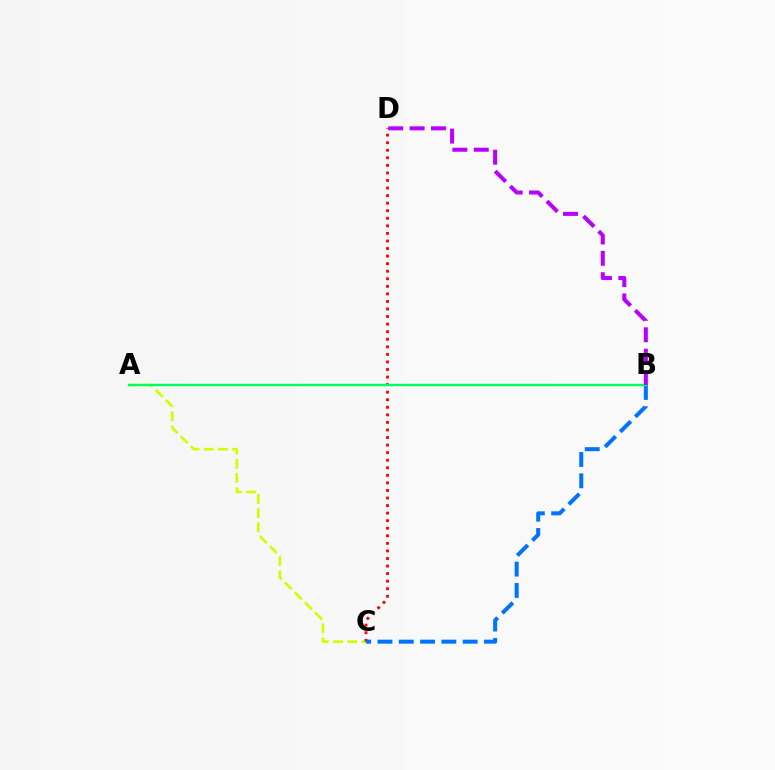{('A', 'C'): [{'color': '#d1ff00', 'line_style': 'dashed', 'thickness': 1.93}], ('C', 'D'): [{'color': '#ff0000', 'line_style': 'dotted', 'thickness': 2.05}], ('B', 'C'): [{'color': '#0074ff', 'line_style': 'dashed', 'thickness': 2.89}], ('A', 'B'): [{'color': '#00ff5c', 'line_style': 'solid', 'thickness': 1.72}], ('B', 'D'): [{'color': '#b900ff', 'line_style': 'dashed', 'thickness': 2.9}]}